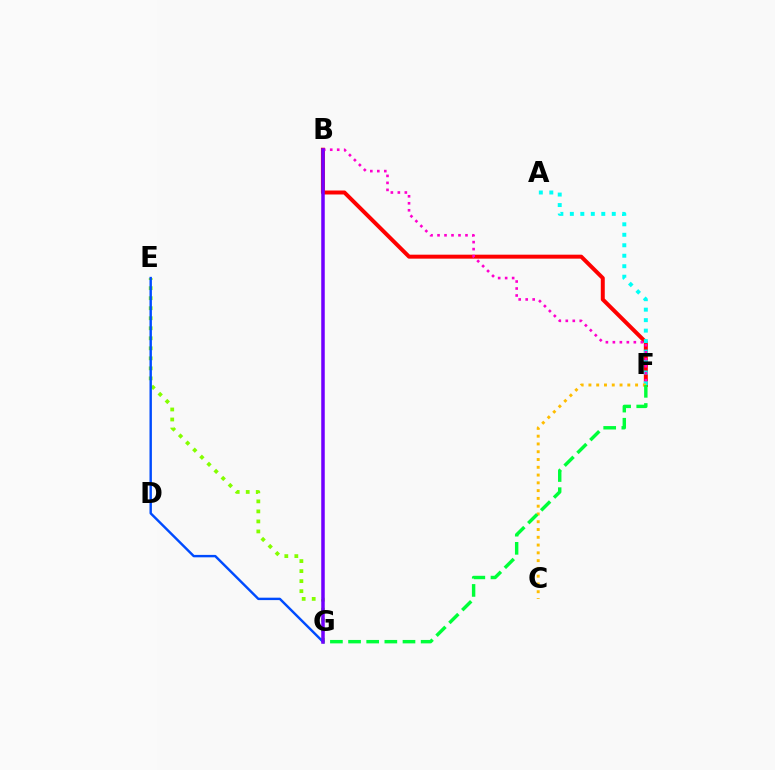{('B', 'F'): [{'color': '#ff0000', 'line_style': 'solid', 'thickness': 2.86}, {'color': '#ff00cf', 'line_style': 'dotted', 'thickness': 1.9}], ('E', 'G'): [{'color': '#84ff00', 'line_style': 'dotted', 'thickness': 2.72}, {'color': '#004bff', 'line_style': 'solid', 'thickness': 1.74}], ('A', 'F'): [{'color': '#00fff6', 'line_style': 'dotted', 'thickness': 2.85}], ('C', 'F'): [{'color': '#ffbd00', 'line_style': 'dotted', 'thickness': 2.11}], ('F', 'G'): [{'color': '#00ff39', 'line_style': 'dashed', 'thickness': 2.46}], ('B', 'G'): [{'color': '#7200ff', 'line_style': 'solid', 'thickness': 2.53}]}